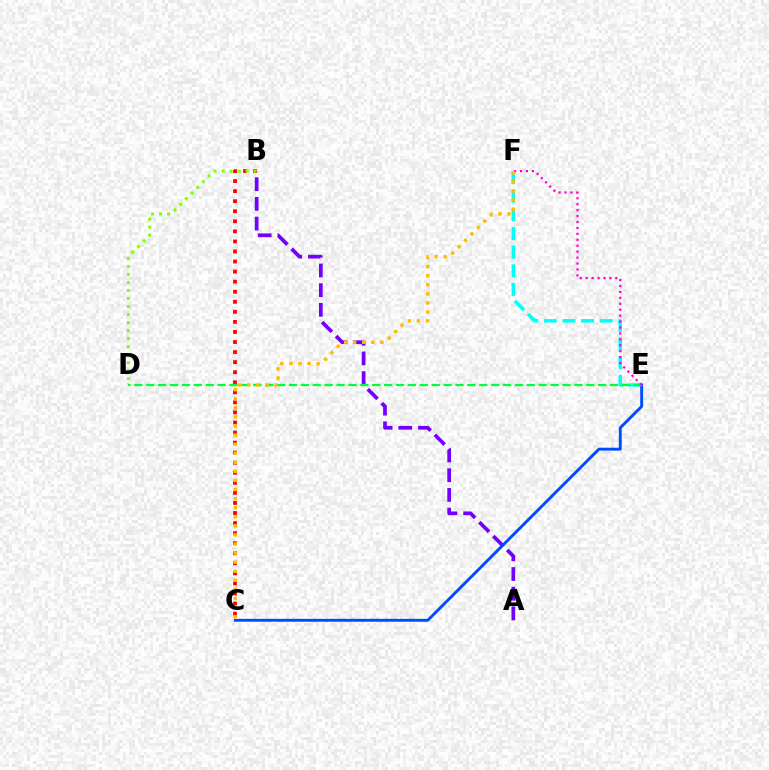{('E', 'F'): [{'color': '#00fff6', 'line_style': 'dashed', 'thickness': 2.53}, {'color': '#ff00cf', 'line_style': 'dotted', 'thickness': 1.61}], ('B', 'C'): [{'color': '#ff0000', 'line_style': 'dotted', 'thickness': 2.73}], ('B', 'D'): [{'color': '#84ff00', 'line_style': 'dotted', 'thickness': 2.18}], ('A', 'B'): [{'color': '#7200ff', 'line_style': 'dashed', 'thickness': 2.68}], ('C', 'E'): [{'color': '#004bff', 'line_style': 'solid', 'thickness': 2.09}], ('D', 'E'): [{'color': '#00ff39', 'line_style': 'dashed', 'thickness': 1.62}], ('C', 'F'): [{'color': '#ffbd00', 'line_style': 'dotted', 'thickness': 2.47}]}